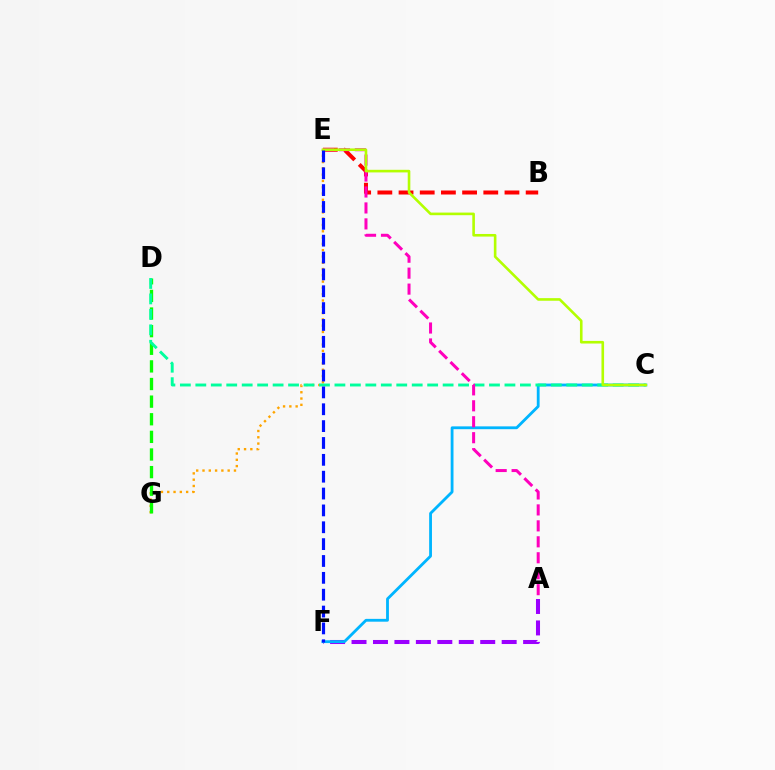{('A', 'F'): [{'color': '#9b00ff', 'line_style': 'dashed', 'thickness': 2.91}], ('B', 'E'): [{'color': '#ff0000', 'line_style': 'dashed', 'thickness': 2.88}], ('E', 'G'): [{'color': '#ffa500', 'line_style': 'dotted', 'thickness': 1.71}], ('C', 'F'): [{'color': '#00b5ff', 'line_style': 'solid', 'thickness': 2.03}], ('D', 'G'): [{'color': '#08ff00', 'line_style': 'dashed', 'thickness': 2.39}], ('C', 'D'): [{'color': '#00ff9d', 'line_style': 'dashed', 'thickness': 2.1}], ('A', 'E'): [{'color': '#ff00bd', 'line_style': 'dashed', 'thickness': 2.17}], ('C', 'E'): [{'color': '#b3ff00', 'line_style': 'solid', 'thickness': 1.88}], ('E', 'F'): [{'color': '#0010ff', 'line_style': 'dashed', 'thickness': 2.29}]}